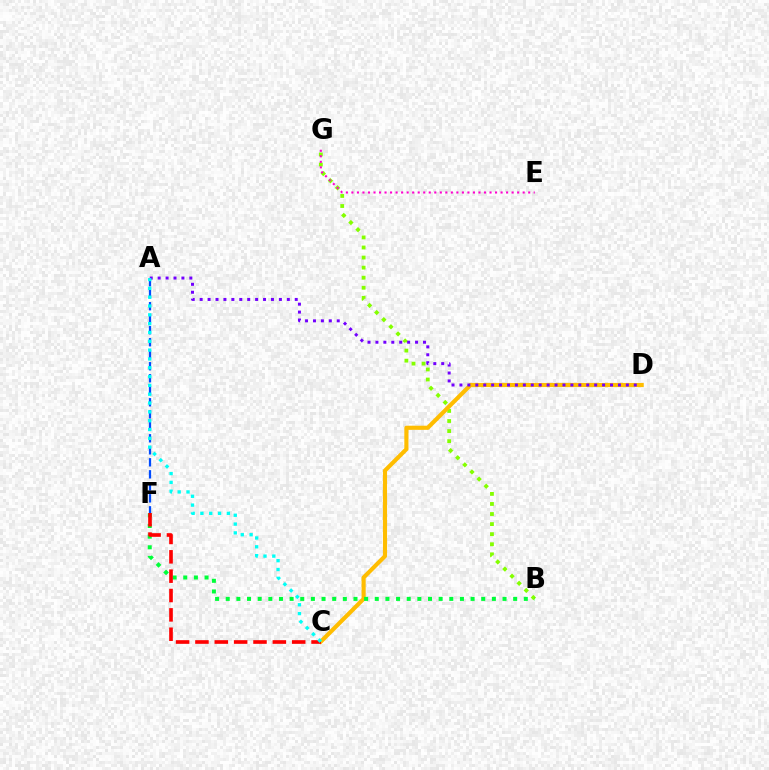{('B', 'G'): [{'color': '#84ff00', 'line_style': 'dotted', 'thickness': 2.74}], ('A', 'F'): [{'color': '#004bff', 'line_style': 'dashed', 'thickness': 1.63}], ('C', 'D'): [{'color': '#ffbd00', 'line_style': 'solid', 'thickness': 2.98}], ('A', 'D'): [{'color': '#7200ff', 'line_style': 'dotted', 'thickness': 2.15}], ('E', 'G'): [{'color': '#ff00cf', 'line_style': 'dotted', 'thickness': 1.5}], ('B', 'F'): [{'color': '#00ff39', 'line_style': 'dotted', 'thickness': 2.89}], ('C', 'F'): [{'color': '#ff0000', 'line_style': 'dashed', 'thickness': 2.63}], ('A', 'C'): [{'color': '#00fff6', 'line_style': 'dotted', 'thickness': 2.4}]}